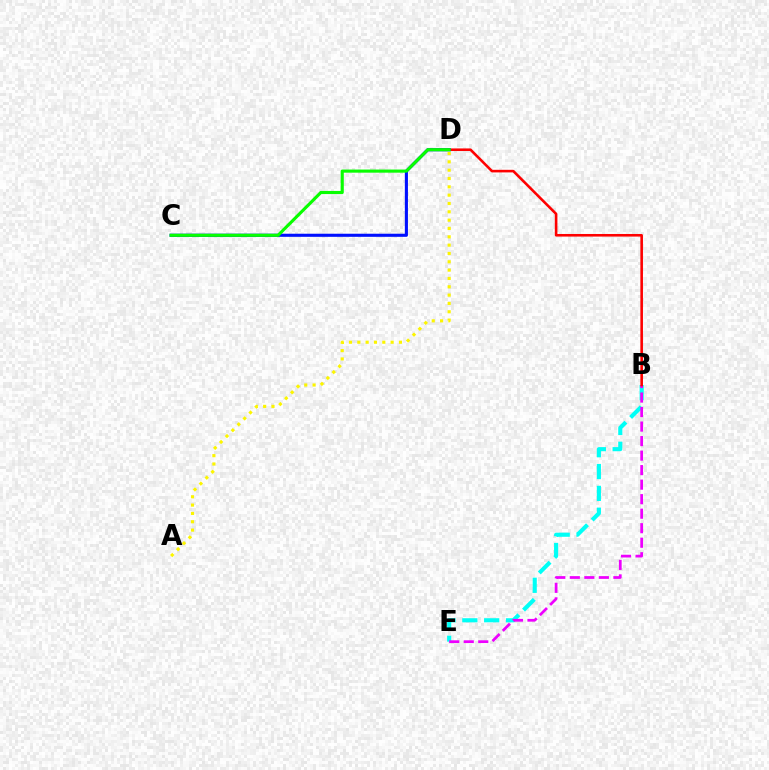{('B', 'E'): [{'color': '#00fff6', 'line_style': 'dashed', 'thickness': 2.97}, {'color': '#ee00ff', 'line_style': 'dashed', 'thickness': 1.97}], ('A', 'D'): [{'color': '#fcf500', 'line_style': 'dotted', 'thickness': 2.26}], ('B', 'D'): [{'color': '#ff0000', 'line_style': 'solid', 'thickness': 1.87}], ('C', 'D'): [{'color': '#0010ff', 'line_style': 'solid', 'thickness': 2.23}, {'color': '#08ff00', 'line_style': 'solid', 'thickness': 2.25}]}